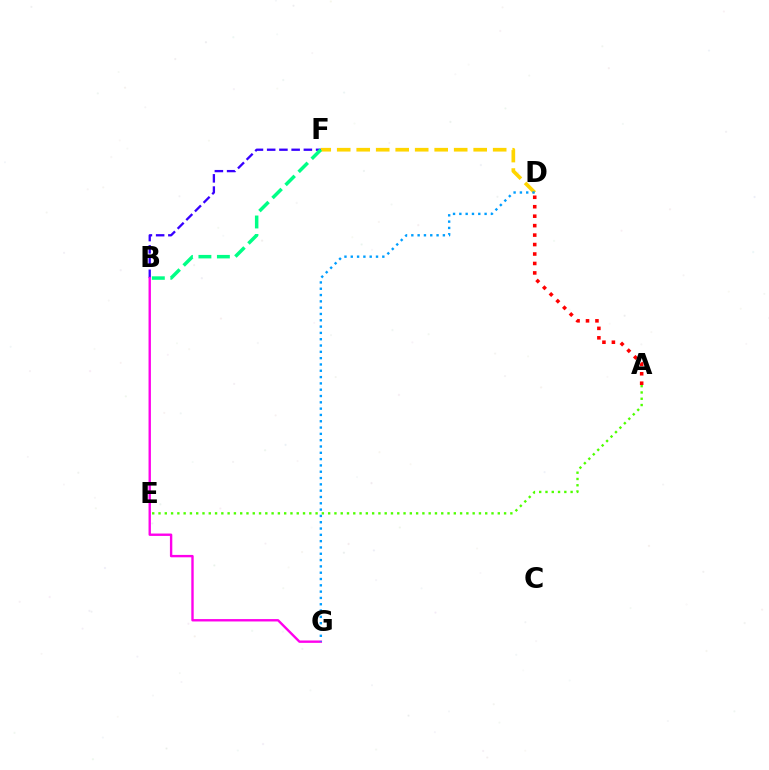{('A', 'D'): [{'color': '#ff0000', 'line_style': 'dotted', 'thickness': 2.57}], ('D', 'F'): [{'color': '#ffd500', 'line_style': 'dashed', 'thickness': 2.65}], ('A', 'E'): [{'color': '#4fff00', 'line_style': 'dotted', 'thickness': 1.71}], ('B', 'F'): [{'color': '#3700ff', 'line_style': 'dashed', 'thickness': 1.66}, {'color': '#00ff86', 'line_style': 'dashed', 'thickness': 2.51}], ('B', 'G'): [{'color': '#ff00ed', 'line_style': 'solid', 'thickness': 1.72}], ('D', 'G'): [{'color': '#009eff', 'line_style': 'dotted', 'thickness': 1.71}]}